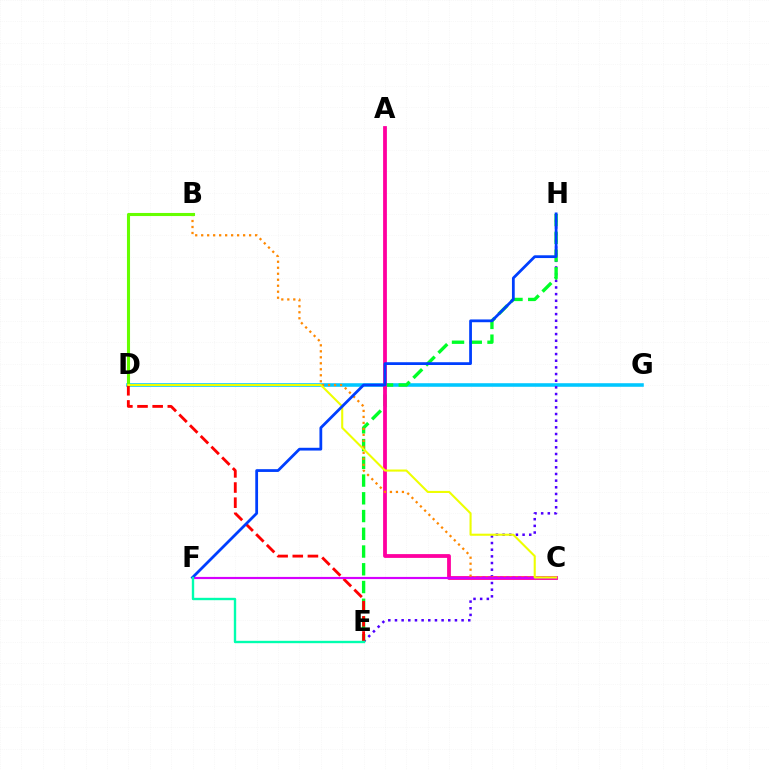{('D', 'G'): [{'color': '#00c7ff', 'line_style': 'solid', 'thickness': 2.57}], ('E', 'H'): [{'color': '#4f00ff', 'line_style': 'dotted', 'thickness': 1.81}, {'color': '#00ff27', 'line_style': 'dashed', 'thickness': 2.41}], ('A', 'C'): [{'color': '#ff00a0', 'line_style': 'solid', 'thickness': 2.73}], ('B', 'C'): [{'color': '#ff8800', 'line_style': 'dotted', 'thickness': 1.63}], ('B', 'D'): [{'color': '#66ff00', 'line_style': 'solid', 'thickness': 2.22}], ('D', 'E'): [{'color': '#ff0000', 'line_style': 'dashed', 'thickness': 2.06}], ('C', 'F'): [{'color': '#d600ff', 'line_style': 'solid', 'thickness': 1.56}], ('C', 'D'): [{'color': '#eeff00', 'line_style': 'solid', 'thickness': 1.5}], ('F', 'H'): [{'color': '#003fff', 'line_style': 'solid', 'thickness': 2.0}], ('E', 'F'): [{'color': '#00ffaf', 'line_style': 'solid', 'thickness': 1.71}]}